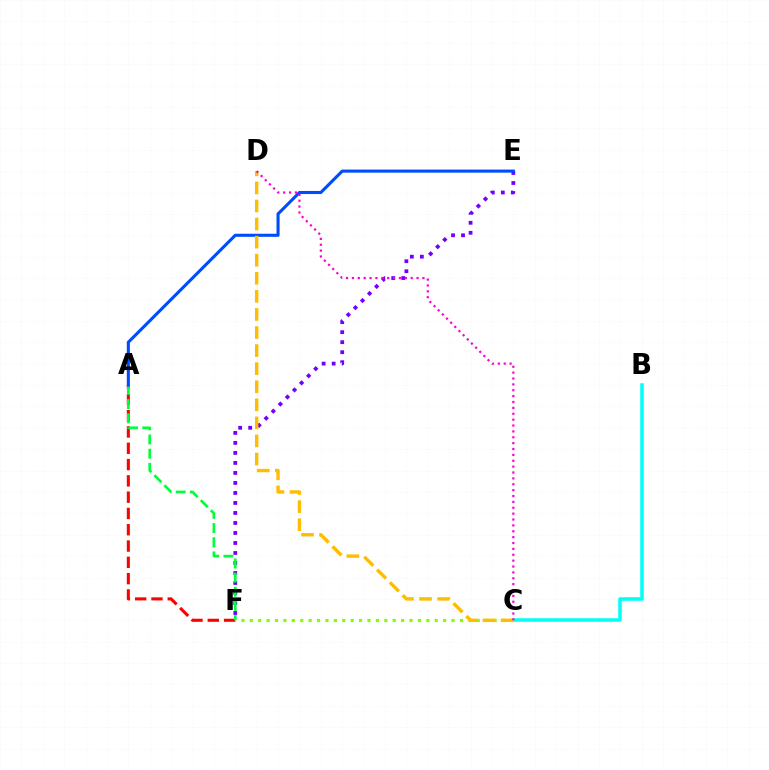{('B', 'C'): [{'color': '#00fff6', 'line_style': 'solid', 'thickness': 2.54}], ('A', 'F'): [{'color': '#ff0000', 'line_style': 'dashed', 'thickness': 2.21}, {'color': '#00ff39', 'line_style': 'dashed', 'thickness': 1.93}], ('C', 'F'): [{'color': '#84ff00', 'line_style': 'dotted', 'thickness': 2.28}], ('E', 'F'): [{'color': '#7200ff', 'line_style': 'dotted', 'thickness': 2.72}], ('A', 'E'): [{'color': '#004bff', 'line_style': 'solid', 'thickness': 2.22}], ('C', 'D'): [{'color': '#ffbd00', 'line_style': 'dashed', 'thickness': 2.46}, {'color': '#ff00cf', 'line_style': 'dotted', 'thickness': 1.6}]}